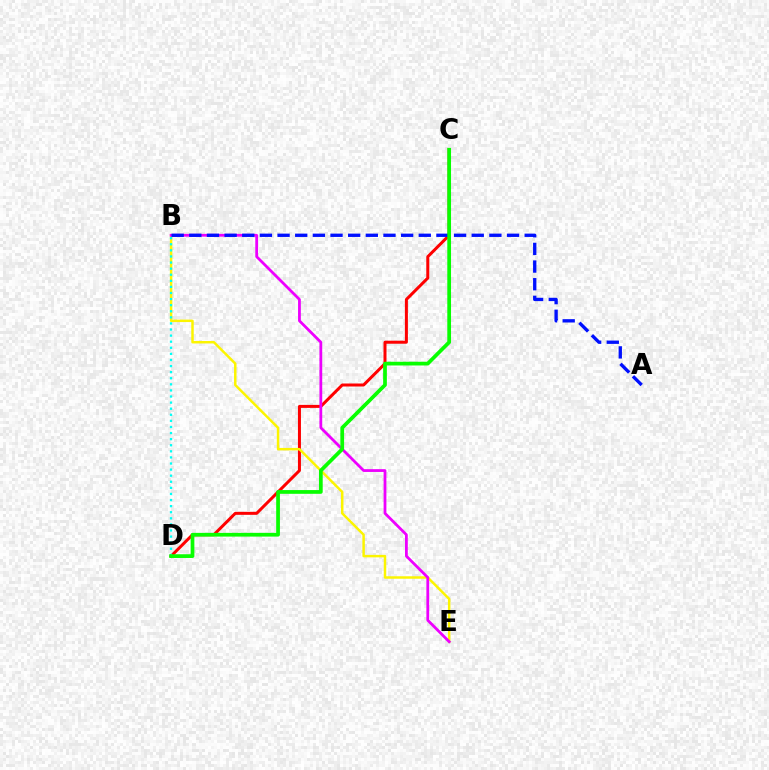{('C', 'D'): [{'color': '#ff0000', 'line_style': 'solid', 'thickness': 2.16}, {'color': '#08ff00', 'line_style': 'solid', 'thickness': 2.68}], ('B', 'E'): [{'color': '#fcf500', 'line_style': 'solid', 'thickness': 1.78}, {'color': '#ee00ff', 'line_style': 'solid', 'thickness': 2.0}], ('B', 'D'): [{'color': '#00fff6', 'line_style': 'dotted', 'thickness': 1.65}], ('A', 'B'): [{'color': '#0010ff', 'line_style': 'dashed', 'thickness': 2.4}]}